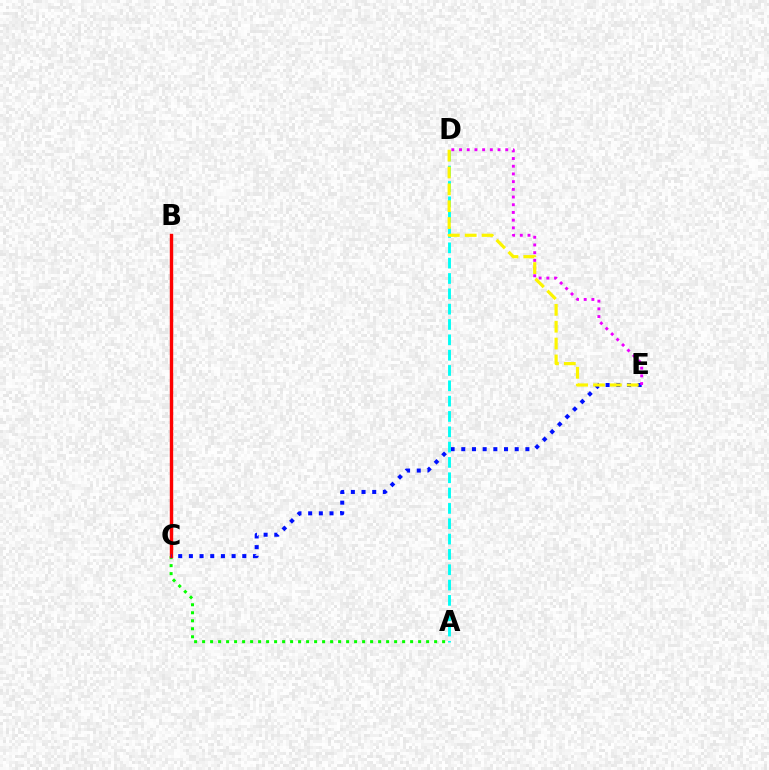{('A', 'C'): [{'color': '#08ff00', 'line_style': 'dotted', 'thickness': 2.17}], ('B', 'C'): [{'color': '#ff0000', 'line_style': 'solid', 'thickness': 2.44}], ('C', 'E'): [{'color': '#0010ff', 'line_style': 'dotted', 'thickness': 2.9}], ('A', 'D'): [{'color': '#00fff6', 'line_style': 'dashed', 'thickness': 2.08}], ('D', 'E'): [{'color': '#ee00ff', 'line_style': 'dotted', 'thickness': 2.09}, {'color': '#fcf500', 'line_style': 'dashed', 'thickness': 2.29}]}